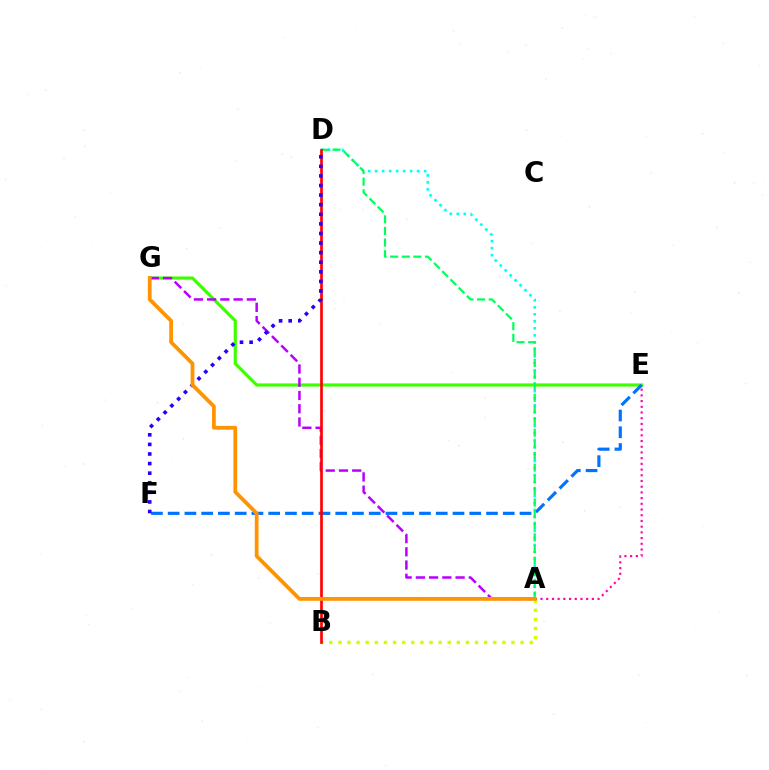{('E', 'G'): [{'color': '#3dff00', 'line_style': 'solid', 'thickness': 2.28}], ('A', 'G'): [{'color': '#b900ff', 'line_style': 'dashed', 'thickness': 1.8}, {'color': '#ff9400', 'line_style': 'solid', 'thickness': 2.72}], ('A', 'D'): [{'color': '#00fff6', 'line_style': 'dotted', 'thickness': 1.9}, {'color': '#00ff5c', 'line_style': 'dashed', 'thickness': 1.58}], ('A', 'B'): [{'color': '#d1ff00', 'line_style': 'dotted', 'thickness': 2.48}], ('E', 'F'): [{'color': '#0074ff', 'line_style': 'dashed', 'thickness': 2.28}], ('B', 'D'): [{'color': '#ff0000', 'line_style': 'solid', 'thickness': 1.92}], ('D', 'F'): [{'color': '#2500ff', 'line_style': 'dotted', 'thickness': 2.61}], ('A', 'E'): [{'color': '#ff00ac', 'line_style': 'dotted', 'thickness': 1.55}]}